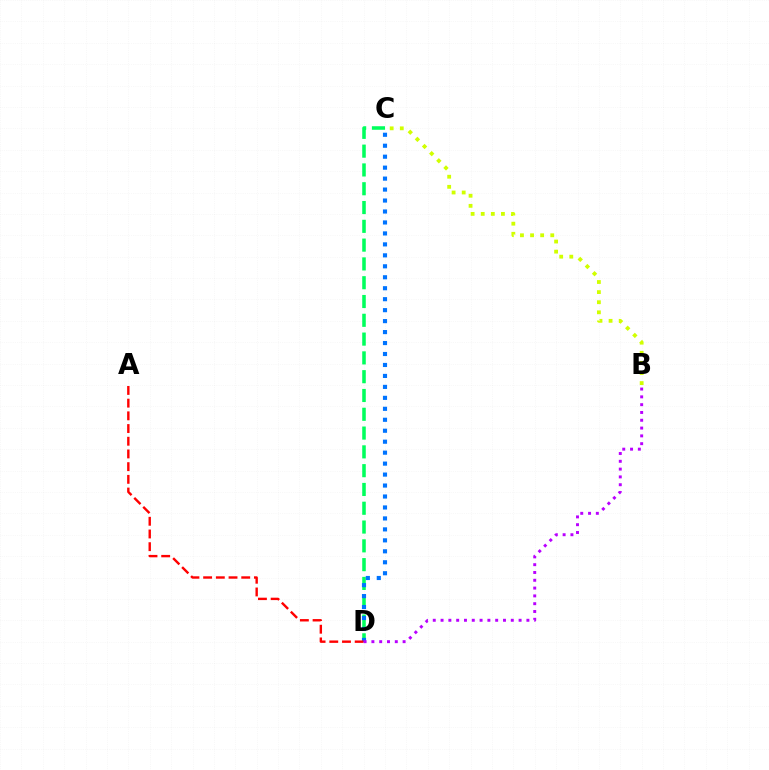{('C', 'D'): [{'color': '#00ff5c', 'line_style': 'dashed', 'thickness': 2.55}, {'color': '#0074ff', 'line_style': 'dotted', 'thickness': 2.98}], ('A', 'D'): [{'color': '#ff0000', 'line_style': 'dashed', 'thickness': 1.73}], ('B', 'D'): [{'color': '#b900ff', 'line_style': 'dotted', 'thickness': 2.12}], ('B', 'C'): [{'color': '#d1ff00', 'line_style': 'dotted', 'thickness': 2.74}]}